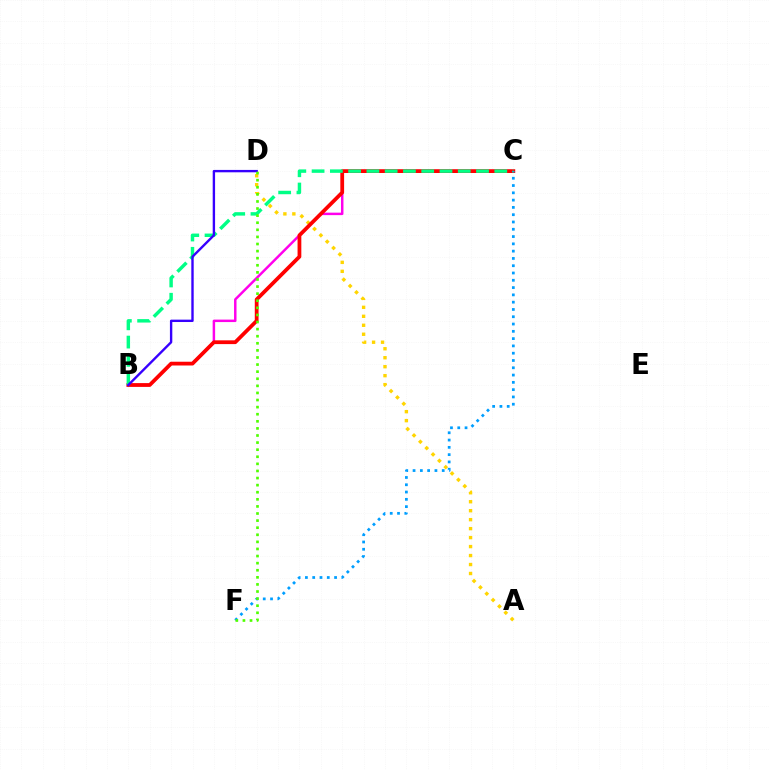{('A', 'D'): [{'color': '#ffd500', 'line_style': 'dotted', 'thickness': 2.44}], ('B', 'C'): [{'color': '#ff00ed', 'line_style': 'solid', 'thickness': 1.78}, {'color': '#ff0000', 'line_style': 'solid', 'thickness': 2.71}, {'color': '#00ff86', 'line_style': 'dashed', 'thickness': 2.48}], ('C', 'F'): [{'color': '#009eff', 'line_style': 'dotted', 'thickness': 1.98}], ('B', 'D'): [{'color': '#3700ff', 'line_style': 'solid', 'thickness': 1.71}], ('D', 'F'): [{'color': '#4fff00', 'line_style': 'dotted', 'thickness': 1.93}]}